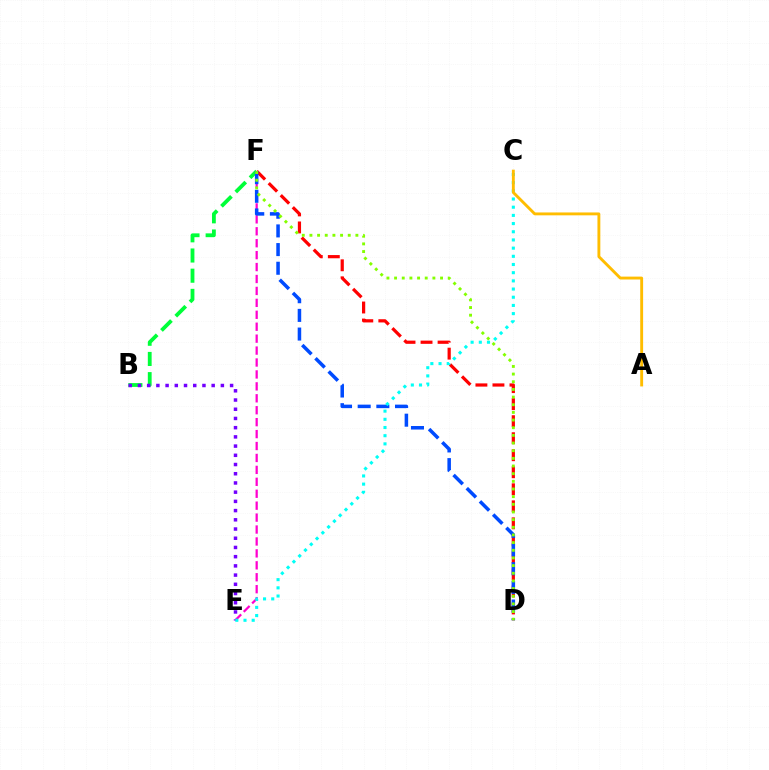{('D', 'F'): [{'color': '#ff0000', 'line_style': 'dashed', 'thickness': 2.31}, {'color': '#004bff', 'line_style': 'dashed', 'thickness': 2.54}, {'color': '#84ff00', 'line_style': 'dotted', 'thickness': 2.08}], ('E', 'F'): [{'color': '#ff00cf', 'line_style': 'dashed', 'thickness': 1.62}], ('B', 'F'): [{'color': '#00ff39', 'line_style': 'dashed', 'thickness': 2.74}], ('B', 'E'): [{'color': '#7200ff', 'line_style': 'dotted', 'thickness': 2.5}], ('C', 'E'): [{'color': '#00fff6', 'line_style': 'dotted', 'thickness': 2.22}], ('A', 'C'): [{'color': '#ffbd00', 'line_style': 'solid', 'thickness': 2.07}]}